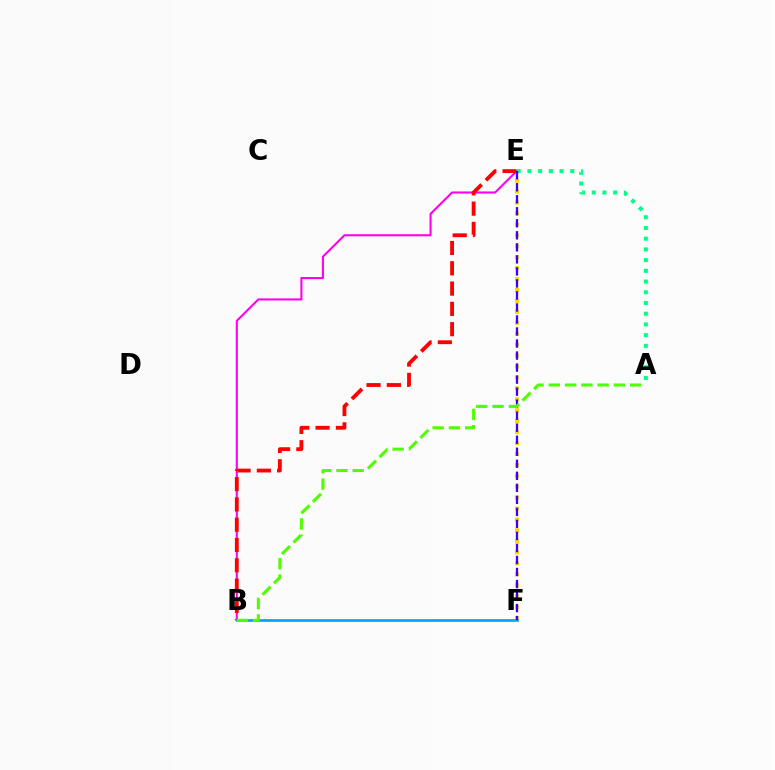{('E', 'F'): [{'color': '#ffd500', 'line_style': 'dotted', 'thickness': 2.97}, {'color': '#3700ff', 'line_style': 'dashed', 'thickness': 1.63}], ('B', 'E'): [{'color': '#ff00ed', 'line_style': 'solid', 'thickness': 1.51}, {'color': '#ff0000', 'line_style': 'dashed', 'thickness': 2.76}], ('A', 'E'): [{'color': '#00ff86', 'line_style': 'dotted', 'thickness': 2.91}], ('B', 'F'): [{'color': '#009eff', 'line_style': 'solid', 'thickness': 1.9}], ('A', 'B'): [{'color': '#4fff00', 'line_style': 'dashed', 'thickness': 2.21}]}